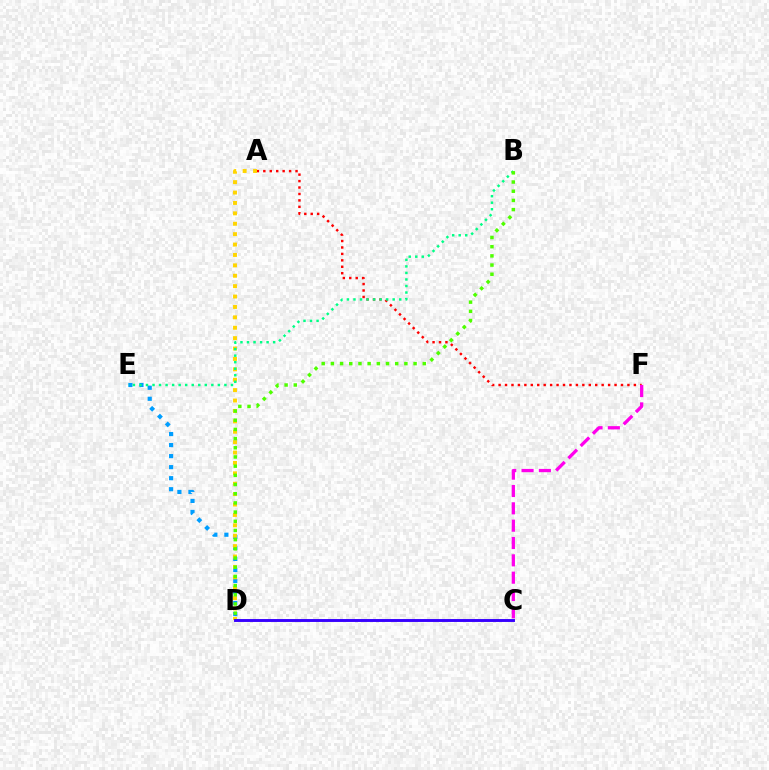{('A', 'F'): [{'color': '#ff0000', 'line_style': 'dotted', 'thickness': 1.75}], ('D', 'E'): [{'color': '#009eff', 'line_style': 'dotted', 'thickness': 3.0}], ('C', 'F'): [{'color': '#ff00ed', 'line_style': 'dashed', 'thickness': 2.36}], ('A', 'D'): [{'color': '#ffd500', 'line_style': 'dotted', 'thickness': 2.83}], ('B', 'E'): [{'color': '#00ff86', 'line_style': 'dotted', 'thickness': 1.78}], ('B', 'D'): [{'color': '#4fff00', 'line_style': 'dotted', 'thickness': 2.5}], ('C', 'D'): [{'color': '#3700ff', 'line_style': 'solid', 'thickness': 2.1}]}